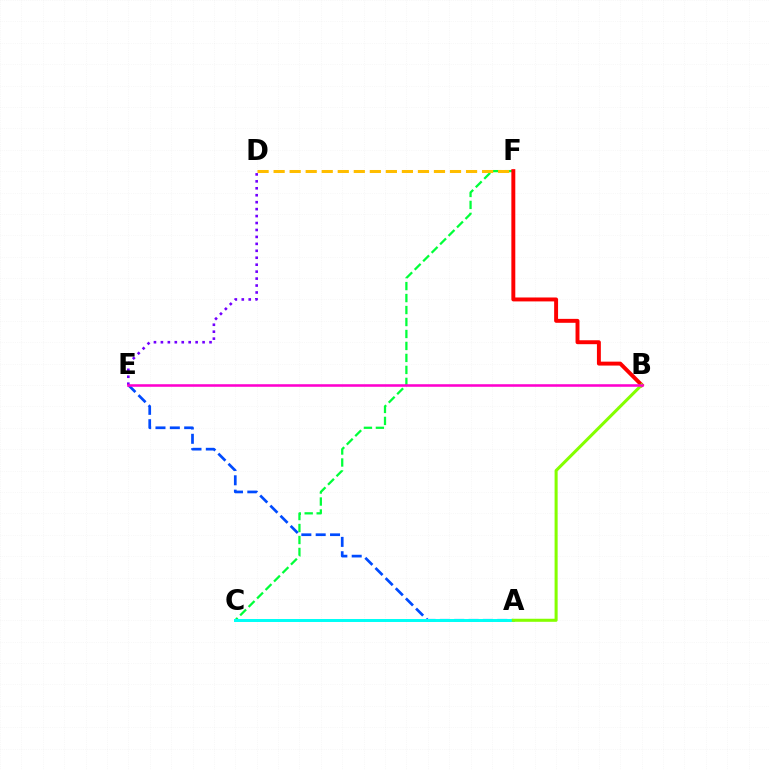{('C', 'F'): [{'color': '#00ff39', 'line_style': 'dashed', 'thickness': 1.63}], ('A', 'E'): [{'color': '#004bff', 'line_style': 'dashed', 'thickness': 1.95}], ('D', 'E'): [{'color': '#7200ff', 'line_style': 'dotted', 'thickness': 1.89}], ('B', 'F'): [{'color': '#ff0000', 'line_style': 'solid', 'thickness': 2.83}], ('A', 'C'): [{'color': '#00fff6', 'line_style': 'solid', 'thickness': 2.14}], ('D', 'F'): [{'color': '#ffbd00', 'line_style': 'dashed', 'thickness': 2.18}], ('A', 'B'): [{'color': '#84ff00', 'line_style': 'solid', 'thickness': 2.2}], ('B', 'E'): [{'color': '#ff00cf', 'line_style': 'solid', 'thickness': 1.84}]}